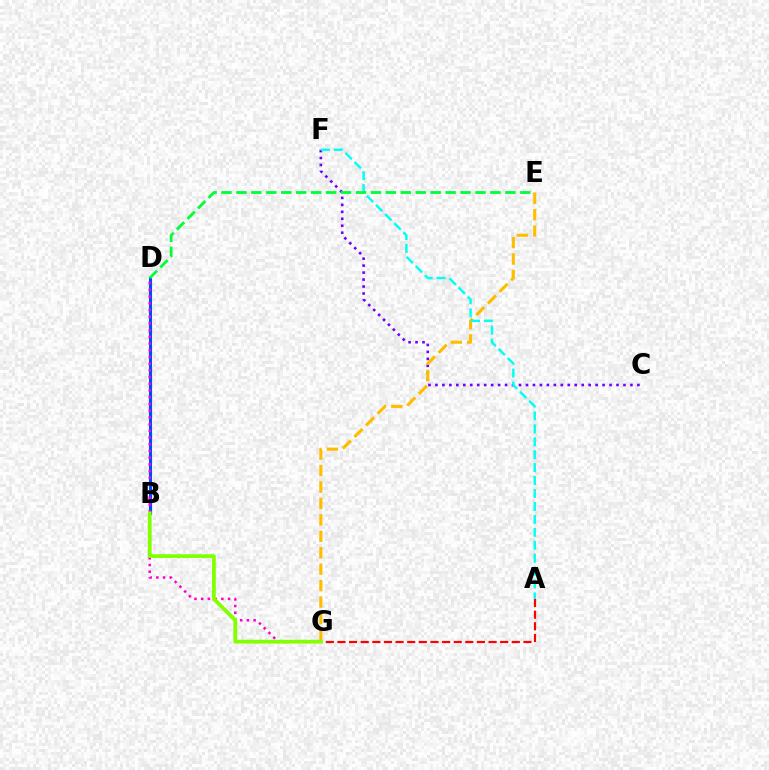{('C', 'F'): [{'color': '#7200ff', 'line_style': 'dotted', 'thickness': 1.89}], ('B', 'D'): [{'color': '#004bff', 'line_style': 'solid', 'thickness': 2.22}], ('A', 'G'): [{'color': '#ff0000', 'line_style': 'dashed', 'thickness': 1.58}], ('D', 'G'): [{'color': '#ff00cf', 'line_style': 'dotted', 'thickness': 1.82}], ('E', 'G'): [{'color': '#ffbd00', 'line_style': 'dashed', 'thickness': 2.23}], ('A', 'F'): [{'color': '#00fff6', 'line_style': 'dashed', 'thickness': 1.76}], ('D', 'E'): [{'color': '#00ff39', 'line_style': 'dashed', 'thickness': 2.03}], ('B', 'G'): [{'color': '#84ff00', 'line_style': 'solid', 'thickness': 2.73}]}